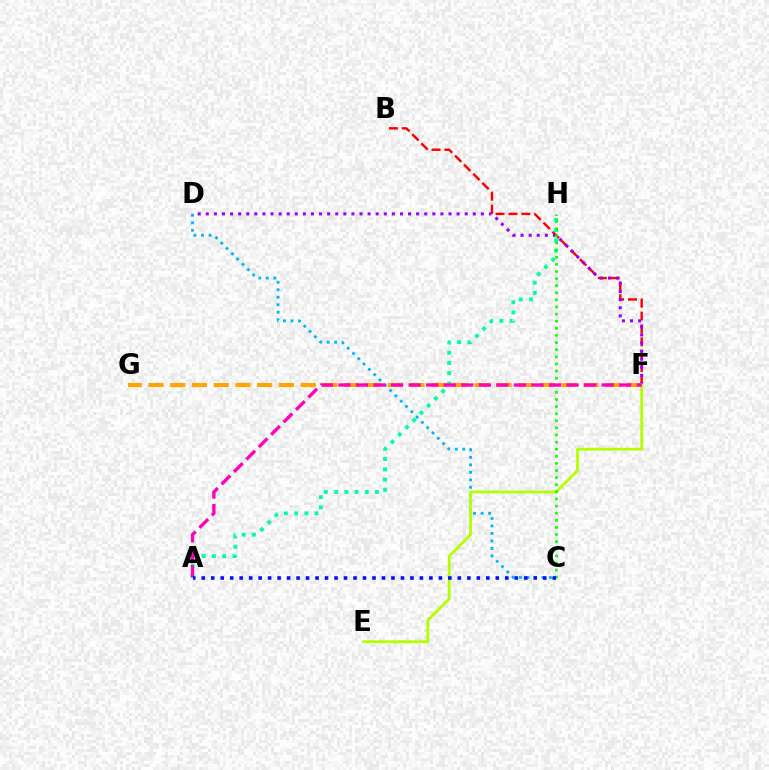{('C', 'D'): [{'color': '#00b5ff', 'line_style': 'dotted', 'thickness': 2.04}], ('B', 'F'): [{'color': '#ff0000', 'line_style': 'dashed', 'thickness': 1.75}], ('D', 'F'): [{'color': '#9b00ff', 'line_style': 'dotted', 'thickness': 2.2}], ('E', 'F'): [{'color': '#b3ff00', 'line_style': 'solid', 'thickness': 2.0}], ('F', 'G'): [{'color': '#ffa500', 'line_style': 'dashed', 'thickness': 2.95}], ('A', 'H'): [{'color': '#00ff9d', 'line_style': 'dotted', 'thickness': 2.78}], ('C', 'H'): [{'color': '#08ff00', 'line_style': 'dotted', 'thickness': 1.93}], ('A', 'F'): [{'color': '#ff00bd', 'line_style': 'dashed', 'thickness': 2.38}], ('A', 'C'): [{'color': '#0010ff', 'line_style': 'dotted', 'thickness': 2.58}]}